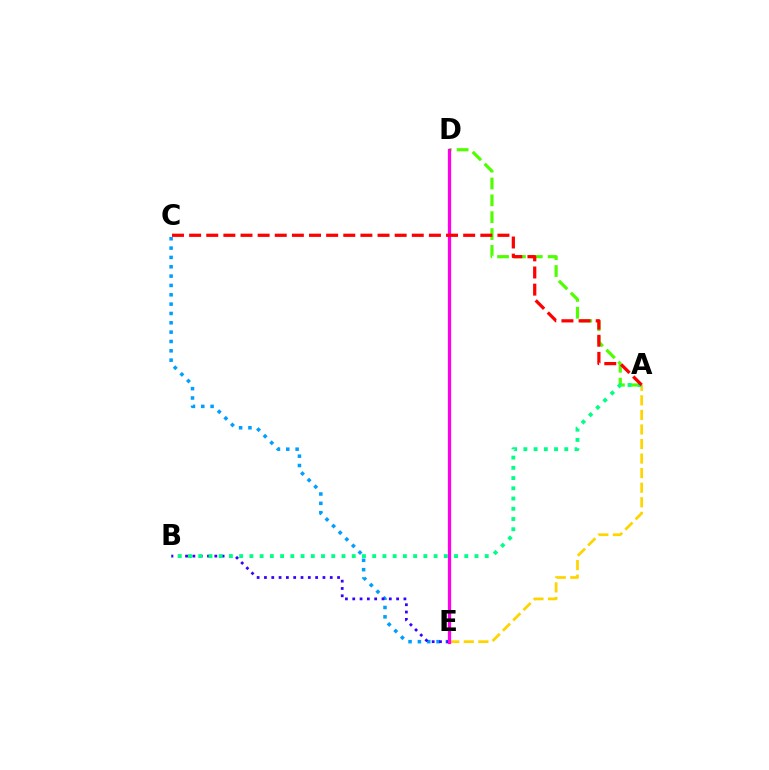{('A', 'D'): [{'color': '#4fff00', 'line_style': 'dashed', 'thickness': 2.29}], ('A', 'E'): [{'color': '#ffd500', 'line_style': 'dashed', 'thickness': 1.98}], ('C', 'E'): [{'color': '#009eff', 'line_style': 'dotted', 'thickness': 2.54}], ('B', 'E'): [{'color': '#3700ff', 'line_style': 'dotted', 'thickness': 1.99}], ('A', 'B'): [{'color': '#00ff86', 'line_style': 'dotted', 'thickness': 2.78}], ('D', 'E'): [{'color': '#ff00ed', 'line_style': 'solid', 'thickness': 2.34}], ('A', 'C'): [{'color': '#ff0000', 'line_style': 'dashed', 'thickness': 2.33}]}